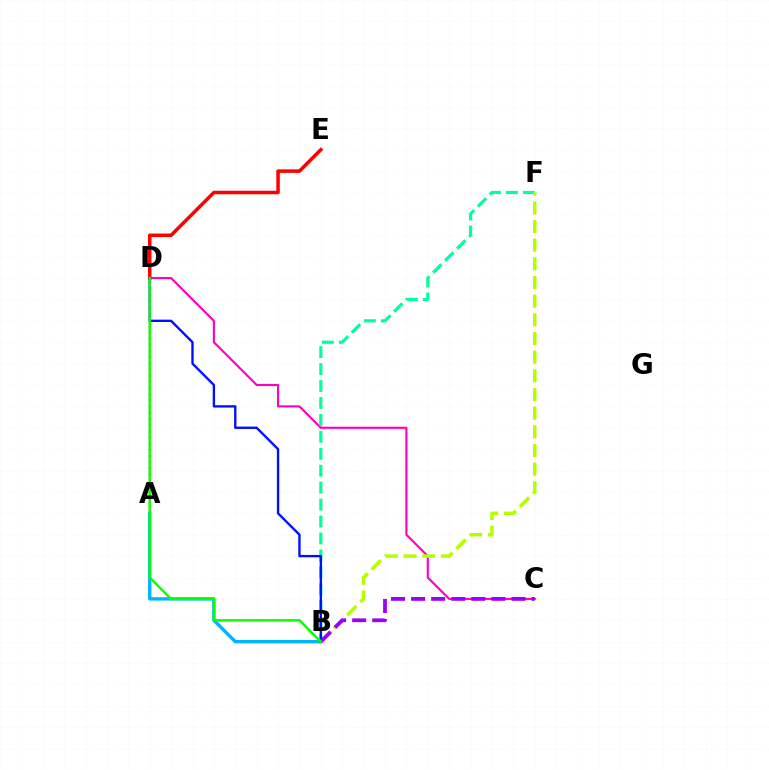{('A', 'D'): [{'color': '#ffa500', 'line_style': 'dotted', 'thickness': 1.68}], ('A', 'B'): [{'color': '#00b5ff', 'line_style': 'solid', 'thickness': 2.45}], ('C', 'D'): [{'color': '#ff00bd', 'line_style': 'solid', 'thickness': 1.54}], ('B', 'F'): [{'color': '#00ff9d', 'line_style': 'dashed', 'thickness': 2.3}, {'color': '#b3ff00', 'line_style': 'dashed', 'thickness': 2.54}], ('D', 'E'): [{'color': '#ff0000', 'line_style': 'solid', 'thickness': 2.53}], ('B', 'D'): [{'color': '#0010ff', 'line_style': 'solid', 'thickness': 1.7}, {'color': '#08ff00', 'line_style': 'solid', 'thickness': 1.72}], ('B', 'C'): [{'color': '#9b00ff', 'line_style': 'dashed', 'thickness': 2.73}]}